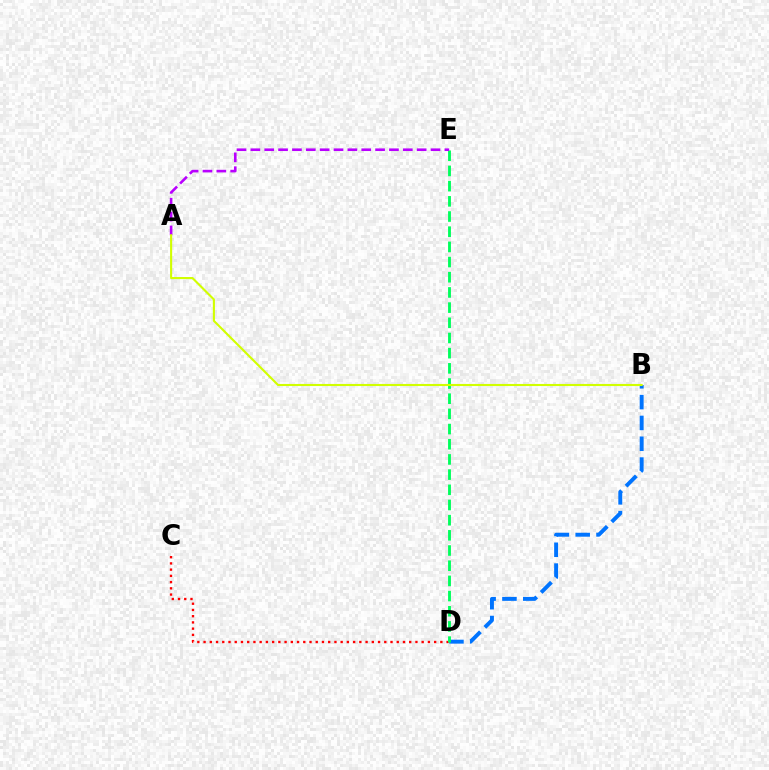{('C', 'D'): [{'color': '#ff0000', 'line_style': 'dotted', 'thickness': 1.69}], ('B', 'D'): [{'color': '#0074ff', 'line_style': 'dashed', 'thickness': 2.83}], ('D', 'E'): [{'color': '#00ff5c', 'line_style': 'dashed', 'thickness': 2.06}], ('A', 'E'): [{'color': '#b900ff', 'line_style': 'dashed', 'thickness': 1.88}], ('A', 'B'): [{'color': '#d1ff00', 'line_style': 'solid', 'thickness': 1.52}]}